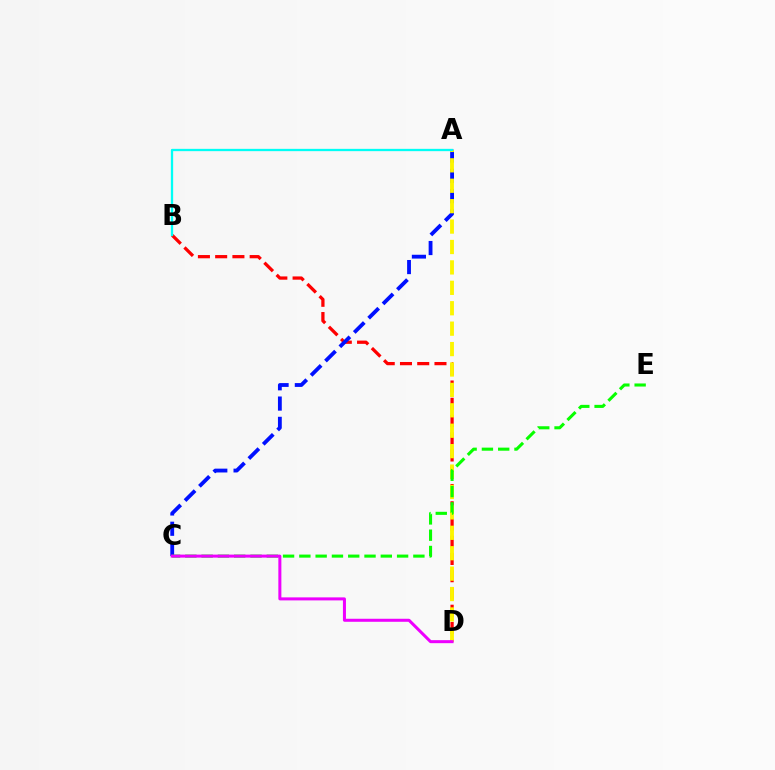{('B', 'D'): [{'color': '#ff0000', 'line_style': 'dashed', 'thickness': 2.34}], ('A', 'C'): [{'color': '#0010ff', 'line_style': 'dashed', 'thickness': 2.76}], ('A', 'D'): [{'color': '#fcf500', 'line_style': 'dashed', 'thickness': 2.77}], ('C', 'E'): [{'color': '#08ff00', 'line_style': 'dashed', 'thickness': 2.21}], ('A', 'B'): [{'color': '#00fff6', 'line_style': 'solid', 'thickness': 1.66}], ('C', 'D'): [{'color': '#ee00ff', 'line_style': 'solid', 'thickness': 2.17}]}